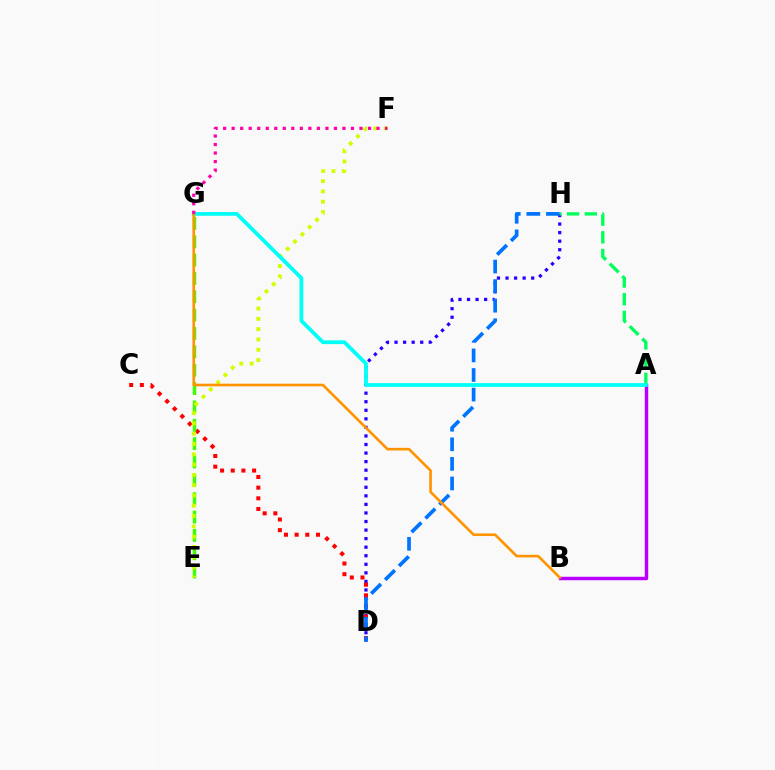{('D', 'H'): [{'color': '#2500ff', 'line_style': 'dotted', 'thickness': 2.32}, {'color': '#0074ff', 'line_style': 'dashed', 'thickness': 2.66}], ('A', 'B'): [{'color': '#b900ff', 'line_style': 'solid', 'thickness': 2.48}], ('C', 'D'): [{'color': '#ff0000', 'line_style': 'dotted', 'thickness': 2.9}], ('E', 'G'): [{'color': '#3dff00', 'line_style': 'dashed', 'thickness': 2.49}], ('A', 'H'): [{'color': '#00ff5c', 'line_style': 'dashed', 'thickness': 2.41}], ('E', 'F'): [{'color': '#d1ff00', 'line_style': 'dotted', 'thickness': 2.8}], ('A', 'G'): [{'color': '#00fff6', 'line_style': 'solid', 'thickness': 2.72}], ('B', 'G'): [{'color': '#ff9400', 'line_style': 'solid', 'thickness': 1.89}], ('F', 'G'): [{'color': '#ff00ac', 'line_style': 'dotted', 'thickness': 2.32}]}